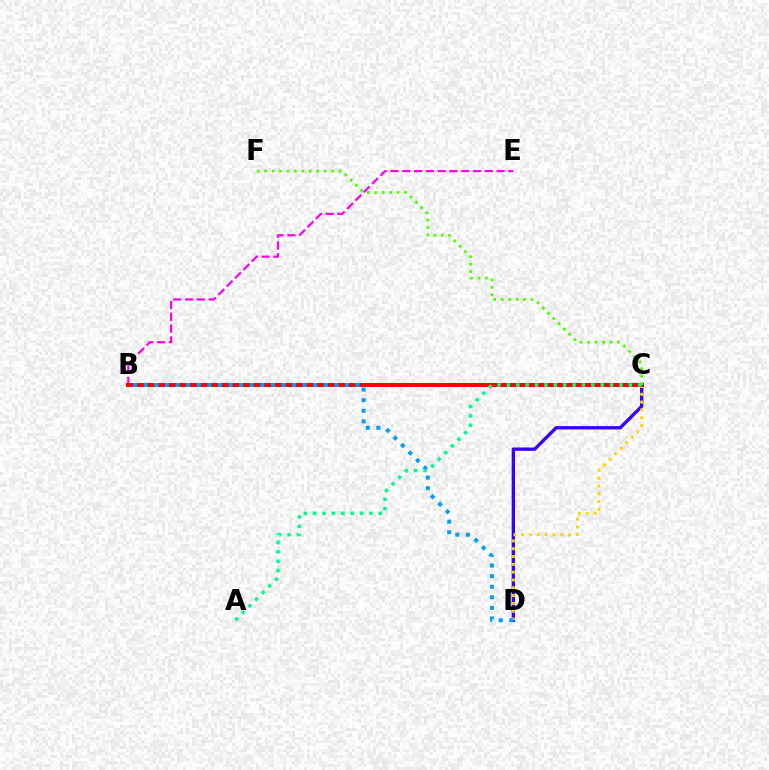{('B', 'E'): [{'color': '#ff00ed', 'line_style': 'dashed', 'thickness': 1.6}], ('C', 'D'): [{'color': '#3700ff', 'line_style': 'solid', 'thickness': 2.4}, {'color': '#ffd500', 'line_style': 'dotted', 'thickness': 2.12}], ('B', 'C'): [{'color': '#ff0000', 'line_style': 'solid', 'thickness': 2.88}], ('B', 'D'): [{'color': '#009eff', 'line_style': 'dotted', 'thickness': 2.88}], ('C', 'F'): [{'color': '#4fff00', 'line_style': 'dotted', 'thickness': 2.02}], ('A', 'C'): [{'color': '#00ff86', 'line_style': 'dotted', 'thickness': 2.55}]}